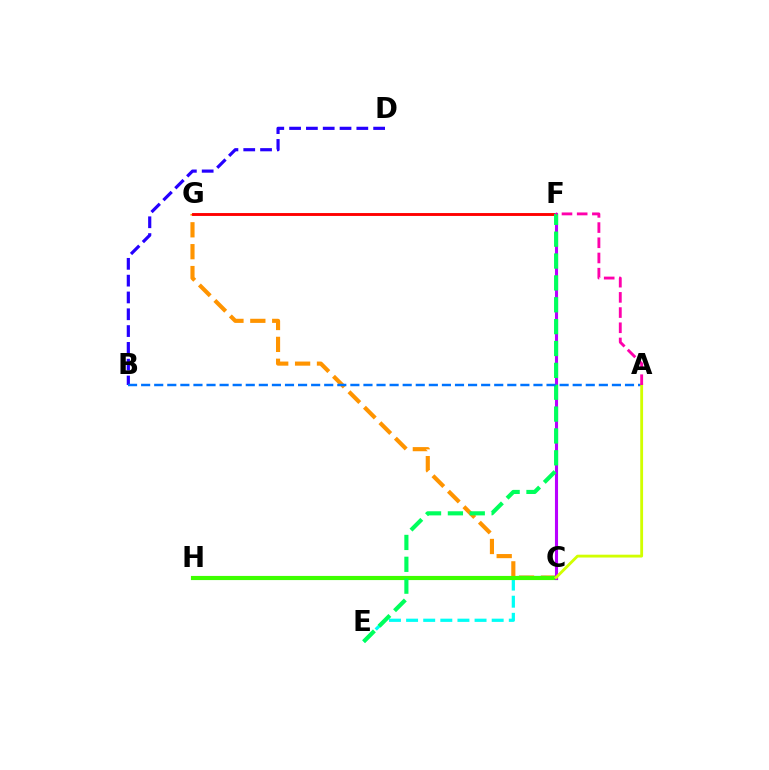{('C', 'G'): [{'color': '#ff9400', 'line_style': 'dashed', 'thickness': 2.97}], ('F', 'G'): [{'color': '#ff0000', 'line_style': 'solid', 'thickness': 2.07}], ('B', 'D'): [{'color': '#2500ff', 'line_style': 'dashed', 'thickness': 2.28}], ('C', 'E'): [{'color': '#00fff6', 'line_style': 'dashed', 'thickness': 2.33}], ('C', 'H'): [{'color': '#3dff00', 'line_style': 'solid', 'thickness': 2.99}], ('C', 'F'): [{'color': '#b900ff', 'line_style': 'solid', 'thickness': 2.23}], ('E', 'F'): [{'color': '#00ff5c', 'line_style': 'dashed', 'thickness': 2.97}], ('A', 'B'): [{'color': '#0074ff', 'line_style': 'dashed', 'thickness': 1.78}], ('A', 'C'): [{'color': '#d1ff00', 'line_style': 'solid', 'thickness': 2.04}], ('A', 'F'): [{'color': '#ff00ac', 'line_style': 'dashed', 'thickness': 2.06}]}